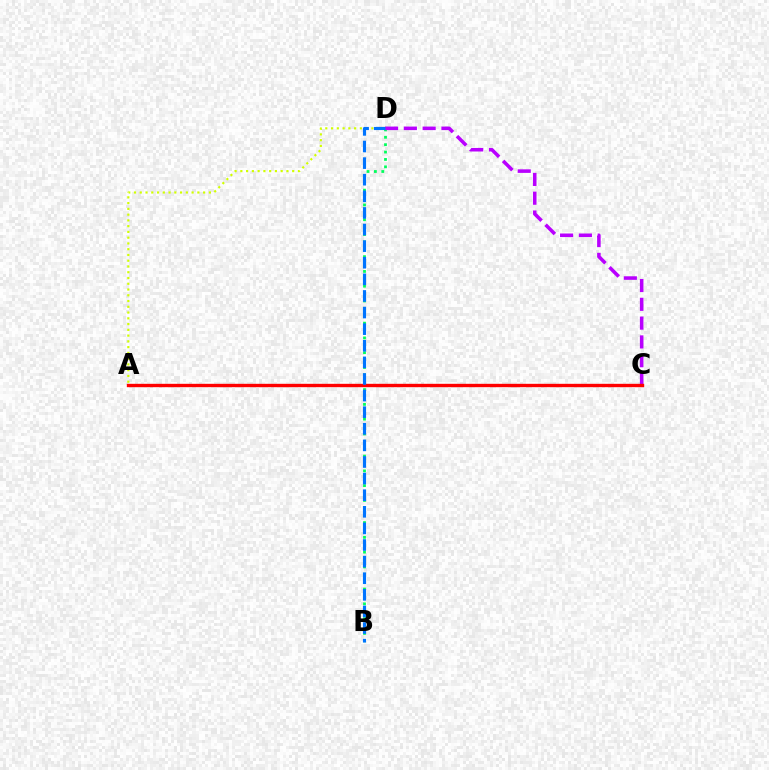{('B', 'D'): [{'color': '#00ff5c', 'line_style': 'dotted', 'thickness': 2.01}, {'color': '#0074ff', 'line_style': 'dashed', 'thickness': 2.26}], ('C', 'D'): [{'color': '#b900ff', 'line_style': 'dashed', 'thickness': 2.55}], ('A', 'C'): [{'color': '#ff0000', 'line_style': 'solid', 'thickness': 2.42}], ('A', 'D'): [{'color': '#d1ff00', 'line_style': 'dotted', 'thickness': 1.57}]}